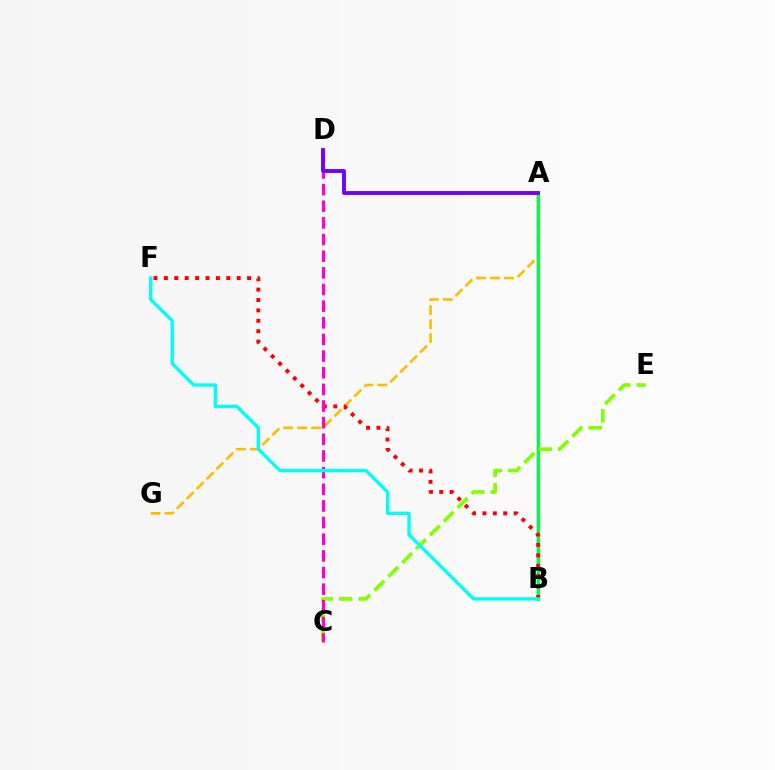{('A', 'G'): [{'color': '#ffbd00', 'line_style': 'dashed', 'thickness': 1.9}], ('A', 'B'): [{'color': '#004bff', 'line_style': 'solid', 'thickness': 1.71}, {'color': '#00ff39', 'line_style': 'solid', 'thickness': 2.26}], ('C', 'E'): [{'color': '#84ff00', 'line_style': 'dashed', 'thickness': 2.66}], ('B', 'F'): [{'color': '#ff0000', 'line_style': 'dotted', 'thickness': 2.83}, {'color': '#00fff6', 'line_style': 'solid', 'thickness': 2.42}], ('C', 'D'): [{'color': '#ff00cf', 'line_style': 'dashed', 'thickness': 2.26}], ('A', 'D'): [{'color': '#7200ff', 'line_style': 'solid', 'thickness': 2.79}]}